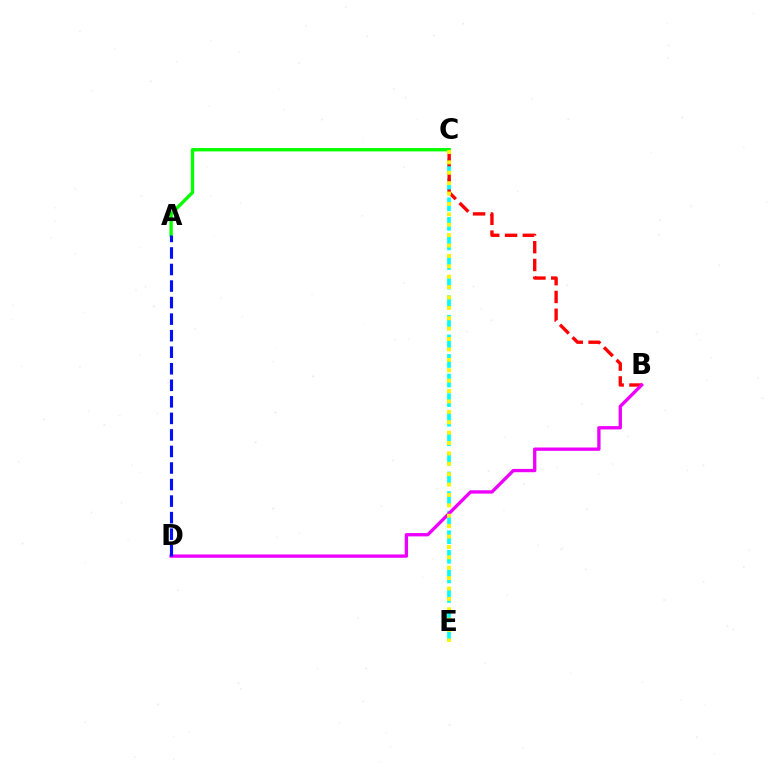{('A', 'C'): [{'color': '#08ff00', 'line_style': 'solid', 'thickness': 2.42}], ('C', 'E'): [{'color': '#00fff6', 'line_style': 'dashed', 'thickness': 2.66}, {'color': '#fcf500', 'line_style': 'dotted', 'thickness': 2.82}], ('B', 'C'): [{'color': '#ff0000', 'line_style': 'dashed', 'thickness': 2.42}], ('B', 'D'): [{'color': '#ee00ff', 'line_style': 'solid', 'thickness': 2.39}], ('A', 'D'): [{'color': '#0010ff', 'line_style': 'dashed', 'thickness': 2.25}]}